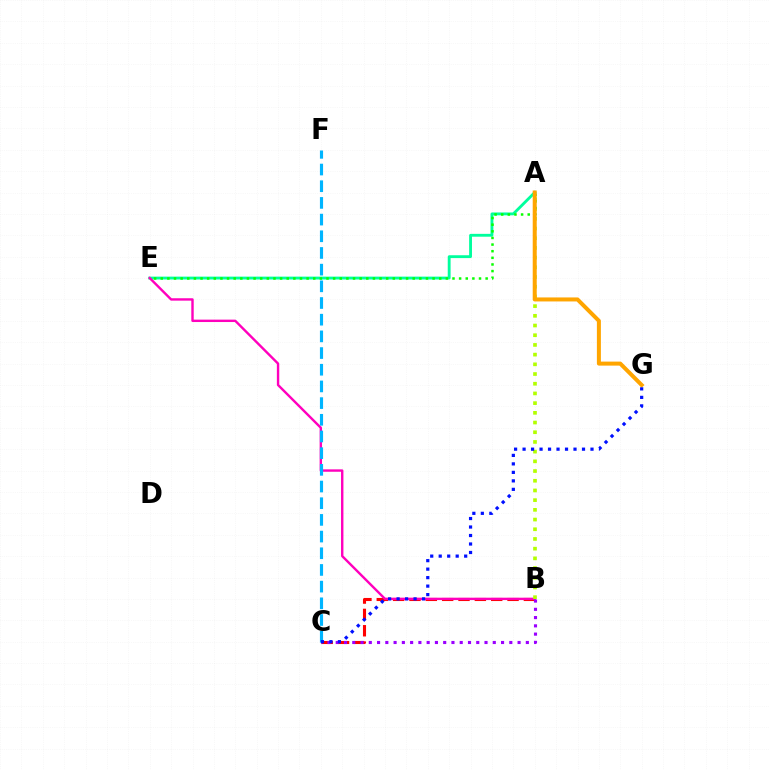{('B', 'C'): [{'color': '#ff0000', 'line_style': 'dashed', 'thickness': 2.22}, {'color': '#9b00ff', 'line_style': 'dotted', 'thickness': 2.25}], ('A', 'E'): [{'color': '#00ff9d', 'line_style': 'solid', 'thickness': 2.05}, {'color': '#08ff00', 'line_style': 'dotted', 'thickness': 1.8}], ('B', 'E'): [{'color': '#ff00bd', 'line_style': 'solid', 'thickness': 1.73}], ('A', 'B'): [{'color': '#b3ff00', 'line_style': 'dotted', 'thickness': 2.64}], ('C', 'F'): [{'color': '#00b5ff', 'line_style': 'dashed', 'thickness': 2.27}], ('A', 'G'): [{'color': '#ffa500', 'line_style': 'solid', 'thickness': 2.89}], ('C', 'G'): [{'color': '#0010ff', 'line_style': 'dotted', 'thickness': 2.31}]}